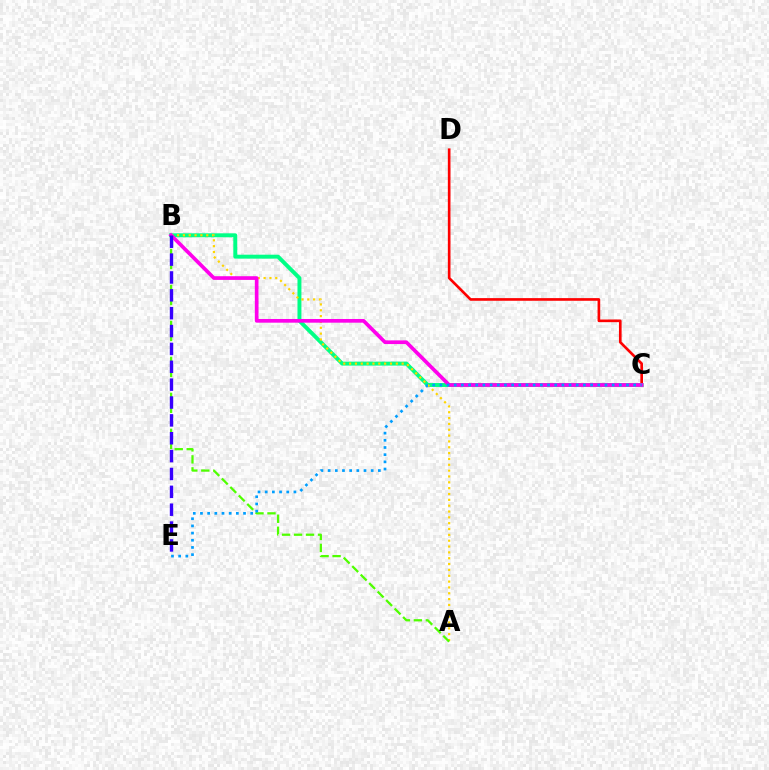{('C', 'D'): [{'color': '#ff0000', 'line_style': 'solid', 'thickness': 1.91}], ('B', 'C'): [{'color': '#00ff86', 'line_style': 'solid', 'thickness': 2.84}, {'color': '#ff00ed', 'line_style': 'solid', 'thickness': 2.65}], ('A', 'B'): [{'color': '#ffd500', 'line_style': 'dotted', 'thickness': 1.59}, {'color': '#4fff00', 'line_style': 'dashed', 'thickness': 1.63}], ('B', 'E'): [{'color': '#3700ff', 'line_style': 'dashed', 'thickness': 2.43}], ('C', 'E'): [{'color': '#009eff', 'line_style': 'dotted', 'thickness': 1.95}]}